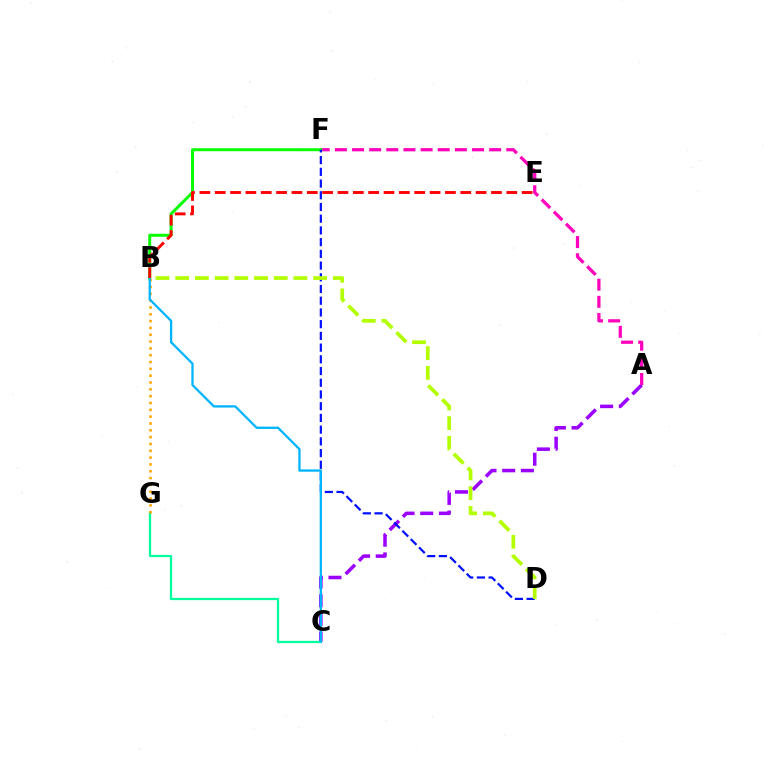{('A', 'C'): [{'color': '#9b00ff', 'line_style': 'dashed', 'thickness': 2.54}], ('A', 'F'): [{'color': '#ff00bd', 'line_style': 'dashed', 'thickness': 2.33}], ('B', 'F'): [{'color': '#08ff00', 'line_style': 'solid', 'thickness': 2.15}], ('C', 'G'): [{'color': '#00ff9d', 'line_style': 'solid', 'thickness': 1.62}], ('D', 'F'): [{'color': '#0010ff', 'line_style': 'dashed', 'thickness': 1.59}], ('B', 'G'): [{'color': '#ffa500', 'line_style': 'dotted', 'thickness': 1.85}], ('B', 'C'): [{'color': '#00b5ff', 'line_style': 'solid', 'thickness': 1.66}], ('B', 'D'): [{'color': '#b3ff00', 'line_style': 'dashed', 'thickness': 2.68}], ('B', 'E'): [{'color': '#ff0000', 'line_style': 'dashed', 'thickness': 2.09}]}